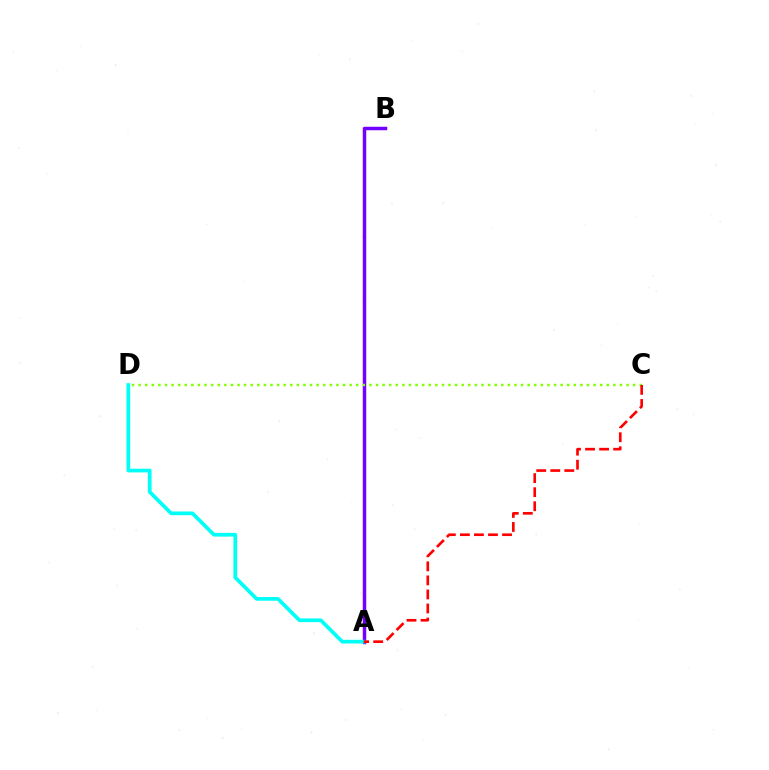{('A', 'B'): [{'color': '#7200ff', 'line_style': 'solid', 'thickness': 2.5}], ('A', 'D'): [{'color': '#00fff6', 'line_style': 'solid', 'thickness': 2.66}], ('C', 'D'): [{'color': '#84ff00', 'line_style': 'dotted', 'thickness': 1.79}], ('A', 'C'): [{'color': '#ff0000', 'line_style': 'dashed', 'thickness': 1.91}]}